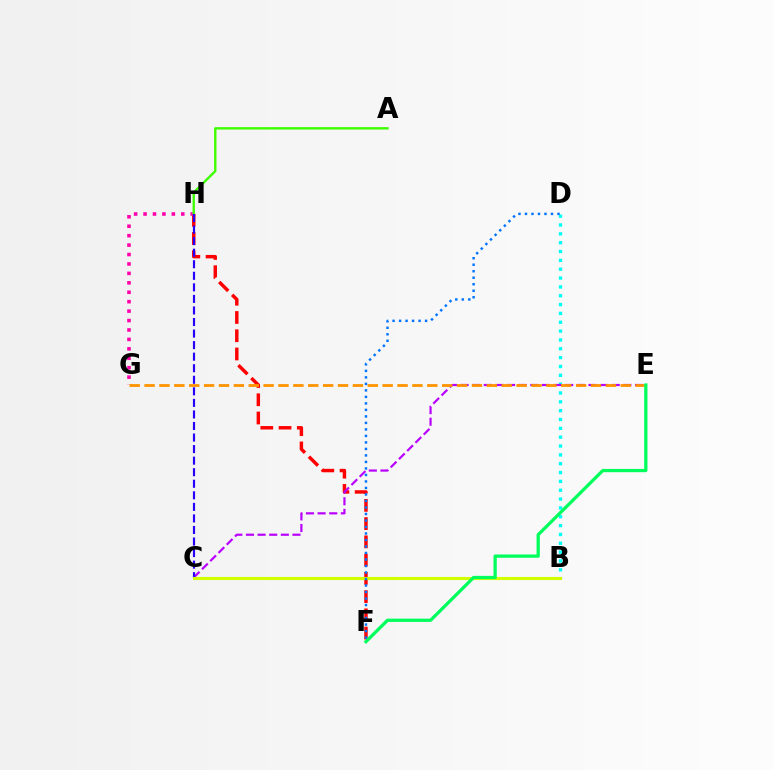{('F', 'H'): [{'color': '#ff0000', 'line_style': 'dashed', 'thickness': 2.48}], ('B', 'D'): [{'color': '#00fff6', 'line_style': 'dotted', 'thickness': 2.4}], ('G', 'H'): [{'color': '#ff00ac', 'line_style': 'dotted', 'thickness': 2.56}], ('C', 'E'): [{'color': '#b900ff', 'line_style': 'dashed', 'thickness': 1.58}], ('A', 'H'): [{'color': '#3dff00', 'line_style': 'solid', 'thickness': 1.72}], ('C', 'H'): [{'color': '#2500ff', 'line_style': 'dashed', 'thickness': 1.57}], ('B', 'C'): [{'color': '#d1ff00', 'line_style': 'solid', 'thickness': 2.23}], ('E', 'G'): [{'color': '#ff9400', 'line_style': 'dashed', 'thickness': 2.02}], ('D', 'F'): [{'color': '#0074ff', 'line_style': 'dotted', 'thickness': 1.77}], ('E', 'F'): [{'color': '#00ff5c', 'line_style': 'solid', 'thickness': 2.35}]}